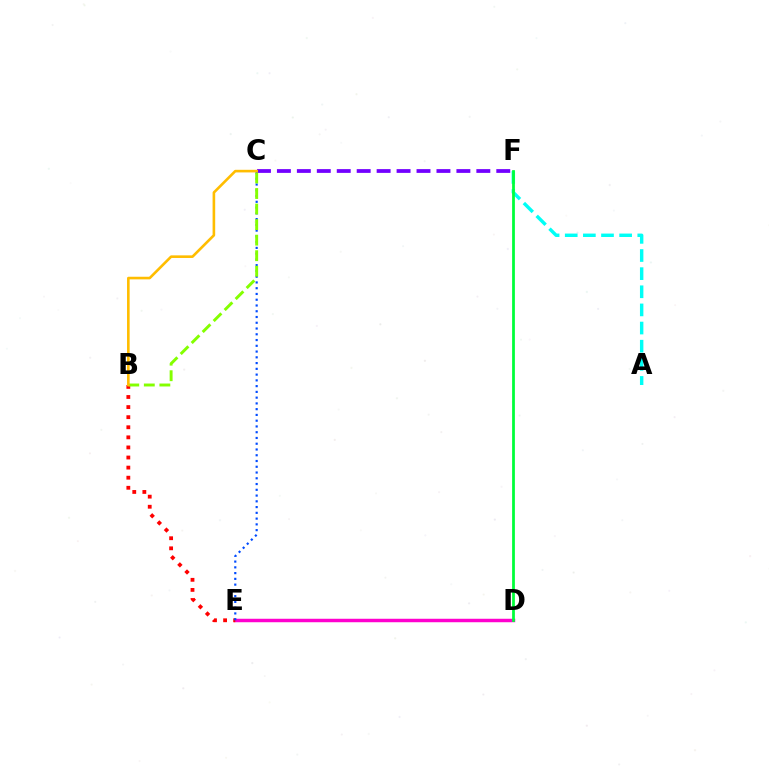{('D', 'E'): [{'color': '#ff00cf', 'line_style': 'solid', 'thickness': 2.5}], ('A', 'F'): [{'color': '#00fff6', 'line_style': 'dashed', 'thickness': 2.46}], ('D', 'F'): [{'color': '#00ff39', 'line_style': 'solid', 'thickness': 1.99}], ('B', 'E'): [{'color': '#ff0000', 'line_style': 'dotted', 'thickness': 2.74}], ('C', 'E'): [{'color': '#004bff', 'line_style': 'dotted', 'thickness': 1.56}], ('C', 'F'): [{'color': '#7200ff', 'line_style': 'dashed', 'thickness': 2.71}], ('B', 'C'): [{'color': '#84ff00', 'line_style': 'dashed', 'thickness': 2.11}, {'color': '#ffbd00', 'line_style': 'solid', 'thickness': 1.88}]}